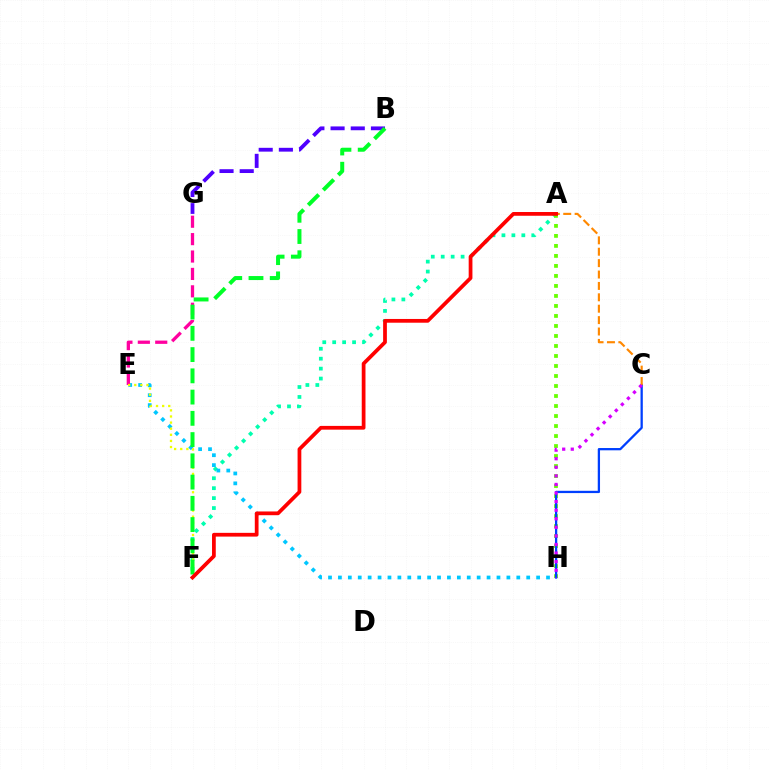{('A', 'F'): [{'color': '#00ffaf', 'line_style': 'dotted', 'thickness': 2.7}, {'color': '#ff0000', 'line_style': 'solid', 'thickness': 2.7}], ('E', 'H'): [{'color': '#00c7ff', 'line_style': 'dotted', 'thickness': 2.69}], ('A', 'H'): [{'color': '#66ff00', 'line_style': 'dotted', 'thickness': 2.72}], ('C', 'H'): [{'color': '#003fff', 'line_style': 'solid', 'thickness': 1.64}, {'color': '#d600ff', 'line_style': 'dotted', 'thickness': 2.33}], ('E', 'G'): [{'color': '#ff00a0', 'line_style': 'dashed', 'thickness': 2.36}], ('B', 'G'): [{'color': '#4f00ff', 'line_style': 'dashed', 'thickness': 2.74}], ('E', 'F'): [{'color': '#eeff00', 'line_style': 'dotted', 'thickness': 1.66}], ('B', 'F'): [{'color': '#00ff27', 'line_style': 'dashed', 'thickness': 2.89}], ('A', 'C'): [{'color': '#ff8800', 'line_style': 'dashed', 'thickness': 1.55}]}